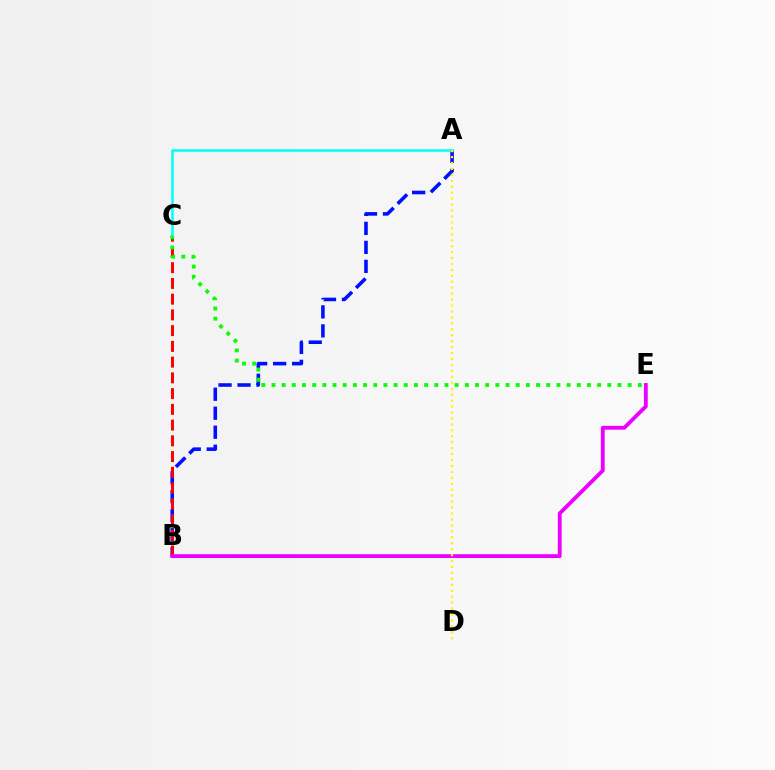{('A', 'B'): [{'color': '#0010ff', 'line_style': 'dashed', 'thickness': 2.58}], ('B', 'C'): [{'color': '#ff0000', 'line_style': 'dashed', 'thickness': 2.14}], ('C', 'E'): [{'color': '#08ff00', 'line_style': 'dotted', 'thickness': 2.77}], ('B', 'E'): [{'color': '#ee00ff', 'line_style': 'solid', 'thickness': 2.76}], ('A', 'C'): [{'color': '#00fff6', 'line_style': 'solid', 'thickness': 1.8}], ('A', 'D'): [{'color': '#fcf500', 'line_style': 'dotted', 'thickness': 1.61}]}